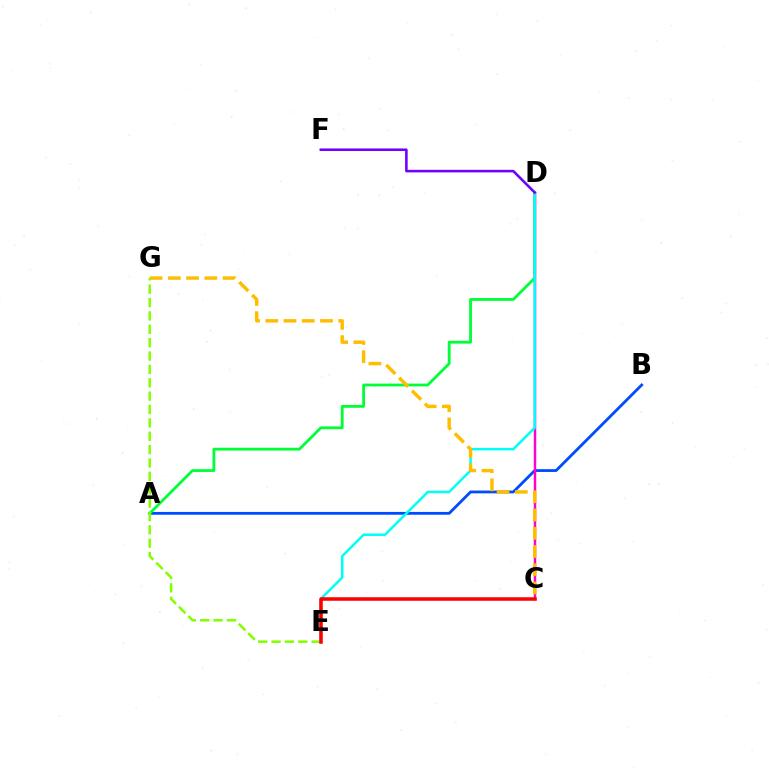{('A', 'B'): [{'color': '#004bff', 'line_style': 'solid', 'thickness': 2.02}], ('A', 'D'): [{'color': '#00ff39', 'line_style': 'solid', 'thickness': 2.02}], ('C', 'D'): [{'color': '#ff00cf', 'line_style': 'solid', 'thickness': 1.78}], ('D', 'E'): [{'color': '#00fff6', 'line_style': 'solid', 'thickness': 1.8}], ('C', 'G'): [{'color': '#ffbd00', 'line_style': 'dashed', 'thickness': 2.48}], ('E', 'G'): [{'color': '#84ff00', 'line_style': 'dashed', 'thickness': 1.82}], ('D', 'F'): [{'color': '#7200ff', 'line_style': 'solid', 'thickness': 1.85}], ('C', 'E'): [{'color': '#ff0000', 'line_style': 'solid', 'thickness': 2.54}]}